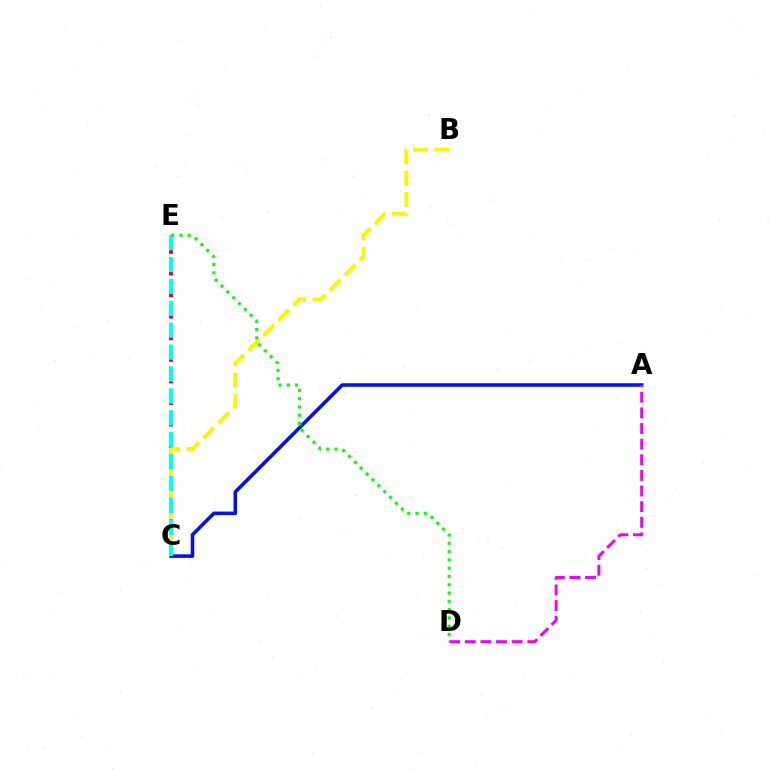{('C', 'E'): [{'color': '#ff0000', 'line_style': 'dashed', 'thickness': 2.93}, {'color': '#00fff6', 'line_style': 'dashed', 'thickness': 2.97}], ('B', 'C'): [{'color': '#fcf500', 'line_style': 'dashed', 'thickness': 2.89}], ('A', 'C'): [{'color': '#0010ff', 'line_style': 'solid', 'thickness': 2.55}], ('A', 'D'): [{'color': '#ee00ff', 'line_style': 'dashed', 'thickness': 2.12}], ('D', 'E'): [{'color': '#08ff00', 'line_style': 'dotted', 'thickness': 2.25}]}